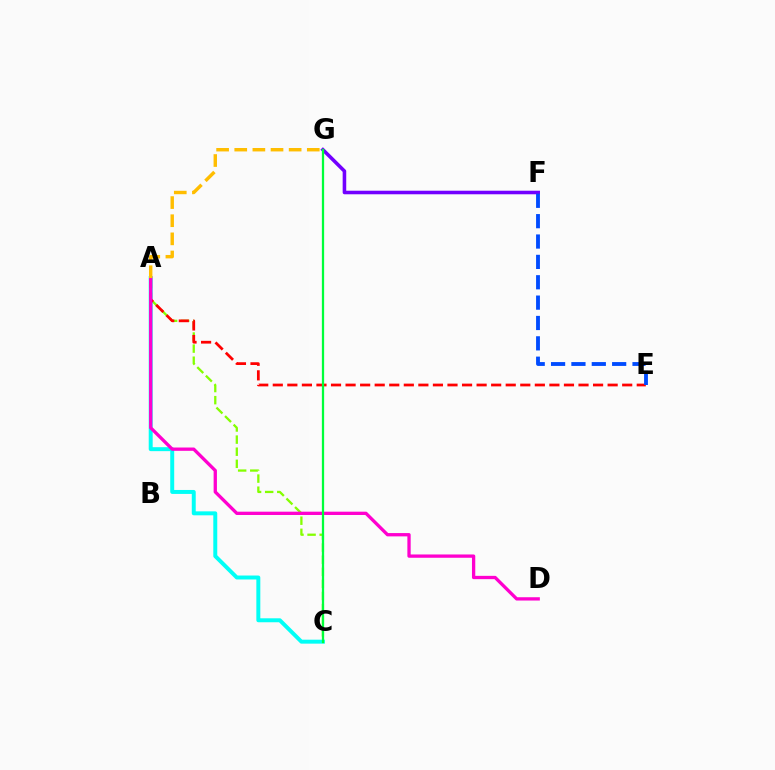{('A', 'C'): [{'color': '#84ff00', 'line_style': 'dashed', 'thickness': 1.64}, {'color': '#00fff6', 'line_style': 'solid', 'thickness': 2.85}], ('A', 'E'): [{'color': '#ff0000', 'line_style': 'dashed', 'thickness': 1.98}], ('A', 'D'): [{'color': '#ff00cf', 'line_style': 'solid', 'thickness': 2.38}], ('F', 'G'): [{'color': '#7200ff', 'line_style': 'solid', 'thickness': 2.57}], ('E', 'F'): [{'color': '#004bff', 'line_style': 'dashed', 'thickness': 2.77}], ('A', 'G'): [{'color': '#ffbd00', 'line_style': 'dashed', 'thickness': 2.46}], ('C', 'G'): [{'color': '#00ff39', 'line_style': 'solid', 'thickness': 1.63}]}